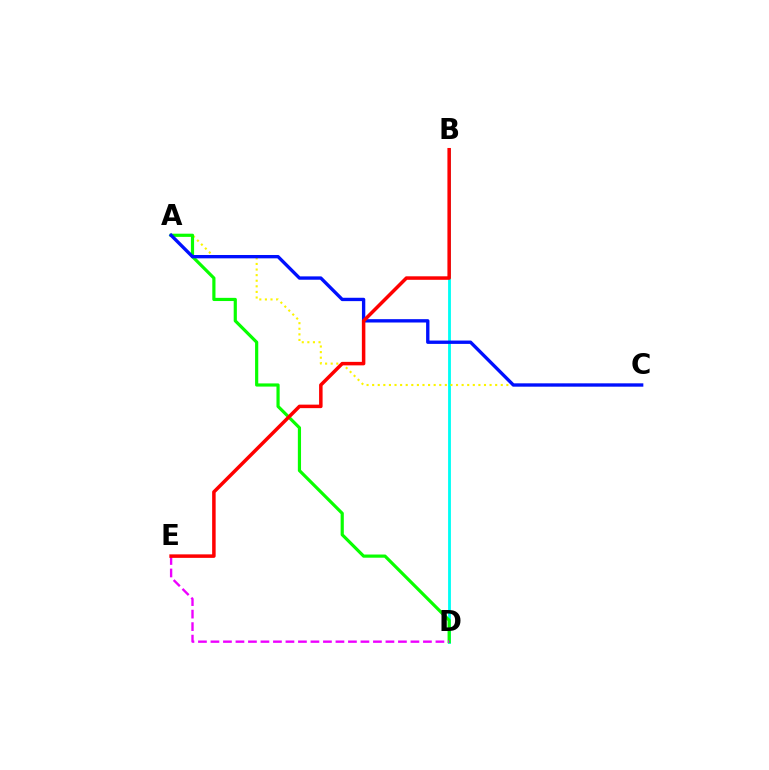{('B', 'D'): [{'color': '#00fff6', 'line_style': 'solid', 'thickness': 2.04}], ('A', 'C'): [{'color': '#fcf500', 'line_style': 'dotted', 'thickness': 1.52}, {'color': '#0010ff', 'line_style': 'solid', 'thickness': 2.41}], ('A', 'D'): [{'color': '#08ff00', 'line_style': 'solid', 'thickness': 2.29}], ('D', 'E'): [{'color': '#ee00ff', 'line_style': 'dashed', 'thickness': 1.7}], ('B', 'E'): [{'color': '#ff0000', 'line_style': 'solid', 'thickness': 2.52}]}